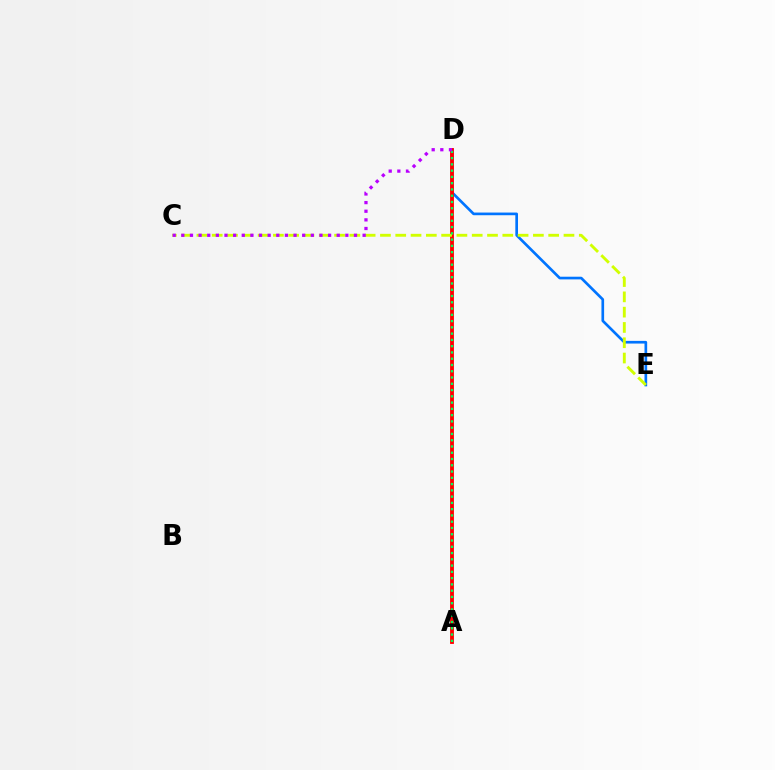{('D', 'E'): [{'color': '#0074ff', 'line_style': 'solid', 'thickness': 1.92}], ('A', 'D'): [{'color': '#ff0000', 'line_style': 'solid', 'thickness': 2.76}, {'color': '#00ff5c', 'line_style': 'dotted', 'thickness': 1.7}], ('C', 'E'): [{'color': '#d1ff00', 'line_style': 'dashed', 'thickness': 2.08}], ('C', 'D'): [{'color': '#b900ff', 'line_style': 'dotted', 'thickness': 2.35}]}